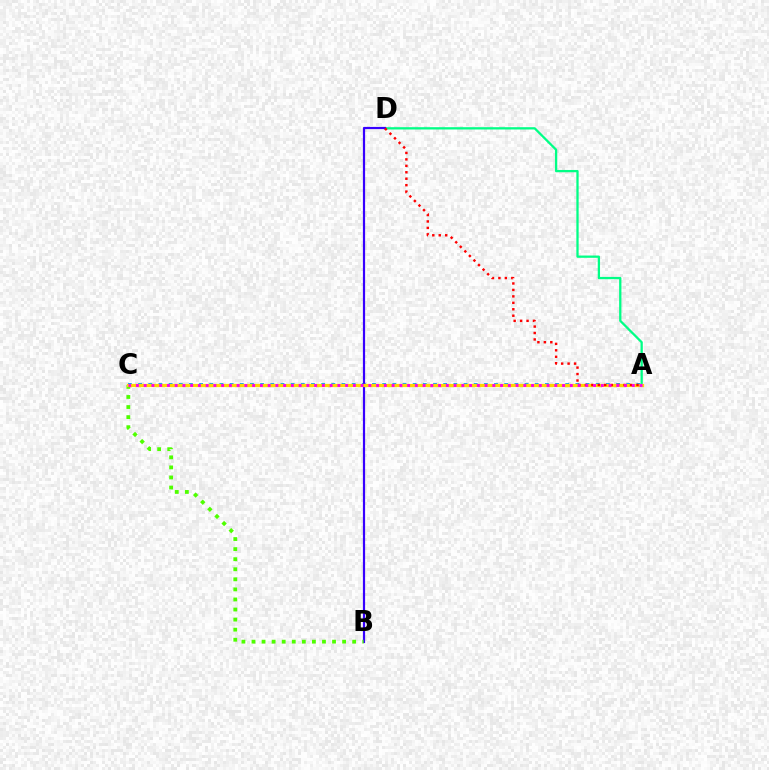{('A', 'C'): [{'color': '#009eff', 'line_style': 'dotted', 'thickness': 2.76}, {'color': '#ffd500', 'line_style': 'solid', 'thickness': 2.33}, {'color': '#ff00ed', 'line_style': 'dotted', 'thickness': 2.11}], ('A', 'D'): [{'color': '#00ff86', 'line_style': 'solid', 'thickness': 1.64}, {'color': '#ff0000', 'line_style': 'dotted', 'thickness': 1.75}], ('B', 'D'): [{'color': '#3700ff', 'line_style': 'solid', 'thickness': 1.59}], ('B', 'C'): [{'color': '#4fff00', 'line_style': 'dotted', 'thickness': 2.74}]}